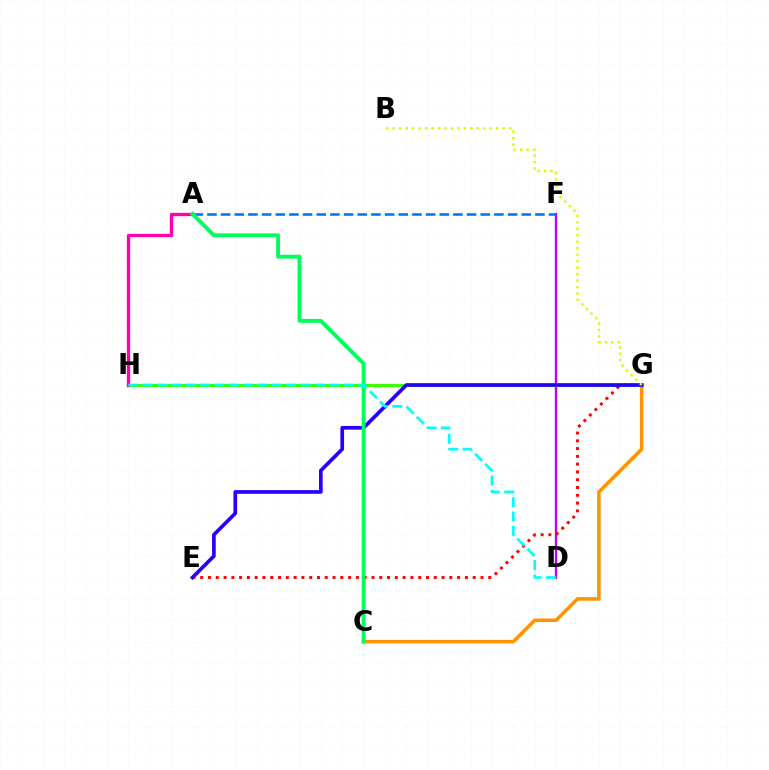{('D', 'F'): [{'color': '#b900ff', 'line_style': 'solid', 'thickness': 1.69}], ('G', 'H'): [{'color': '#3dff00', 'line_style': 'solid', 'thickness': 2.29}], ('A', 'F'): [{'color': '#0074ff', 'line_style': 'dashed', 'thickness': 1.86}], ('A', 'H'): [{'color': '#ff00ac', 'line_style': 'solid', 'thickness': 2.39}], ('E', 'G'): [{'color': '#ff0000', 'line_style': 'dotted', 'thickness': 2.12}, {'color': '#2500ff', 'line_style': 'solid', 'thickness': 2.64}], ('C', 'G'): [{'color': '#ff9400', 'line_style': 'solid', 'thickness': 2.53}], ('B', 'G'): [{'color': '#d1ff00', 'line_style': 'dotted', 'thickness': 1.76}], ('A', 'C'): [{'color': '#00ff5c', 'line_style': 'solid', 'thickness': 2.79}], ('D', 'H'): [{'color': '#00fff6', 'line_style': 'dashed', 'thickness': 1.95}]}